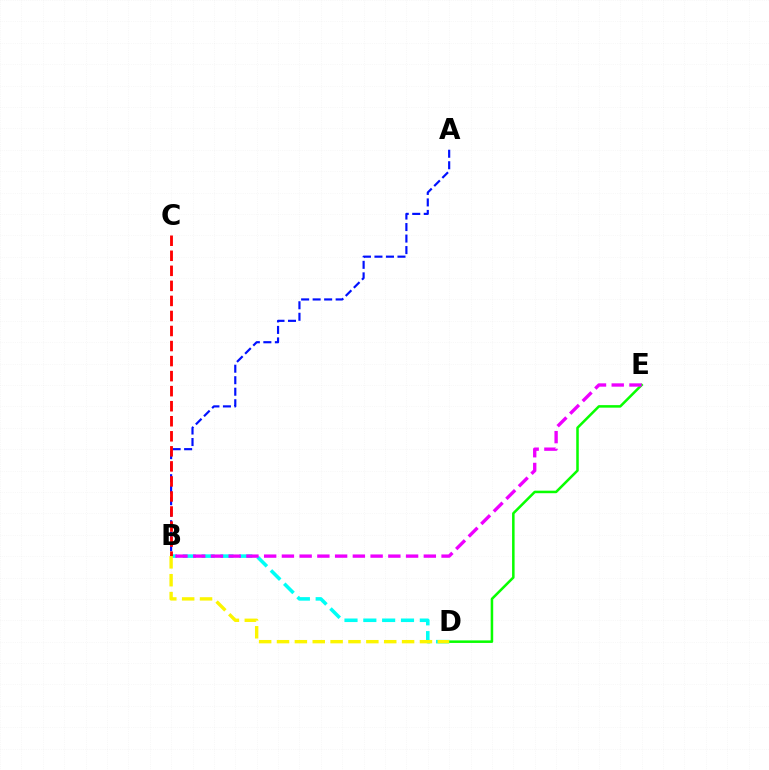{('D', 'E'): [{'color': '#08ff00', 'line_style': 'solid', 'thickness': 1.82}], ('B', 'D'): [{'color': '#00fff6', 'line_style': 'dashed', 'thickness': 2.56}, {'color': '#fcf500', 'line_style': 'dashed', 'thickness': 2.43}], ('A', 'B'): [{'color': '#0010ff', 'line_style': 'dashed', 'thickness': 1.56}], ('B', 'C'): [{'color': '#ff0000', 'line_style': 'dashed', 'thickness': 2.04}], ('B', 'E'): [{'color': '#ee00ff', 'line_style': 'dashed', 'thickness': 2.41}]}